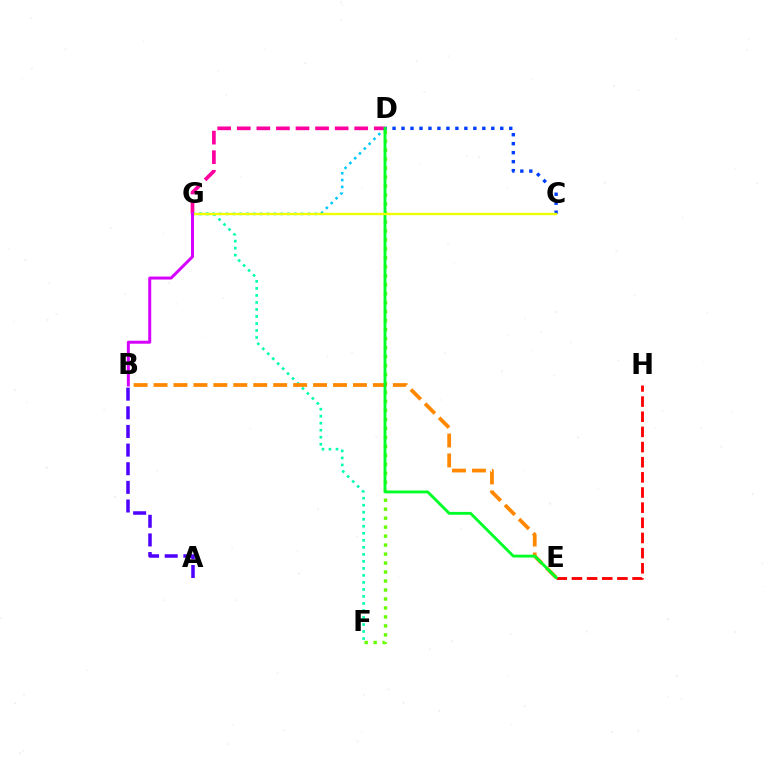{('D', 'G'): [{'color': '#00c7ff', 'line_style': 'dotted', 'thickness': 1.85}, {'color': '#ff00a0', 'line_style': 'dashed', 'thickness': 2.66}], ('C', 'D'): [{'color': '#003fff', 'line_style': 'dotted', 'thickness': 2.44}], ('D', 'F'): [{'color': '#66ff00', 'line_style': 'dotted', 'thickness': 2.44}], ('E', 'H'): [{'color': '#ff0000', 'line_style': 'dashed', 'thickness': 2.06}], ('F', 'G'): [{'color': '#00ffaf', 'line_style': 'dotted', 'thickness': 1.91}], ('B', 'E'): [{'color': '#ff8800', 'line_style': 'dashed', 'thickness': 2.71}], ('D', 'E'): [{'color': '#00ff27', 'line_style': 'solid', 'thickness': 2.07}], ('C', 'G'): [{'color': '#eeff00', 'line_style': 'solid', 'thickness': 1.7}], ('B', 'G'): [{'color': '#d600ff', 'line_style': 'solid', 'thickness': 2.15}], ('A', 'B'): [{'color': '#4f00ff', 'line_style': 'dashed', 'thickness': 2.53}]}